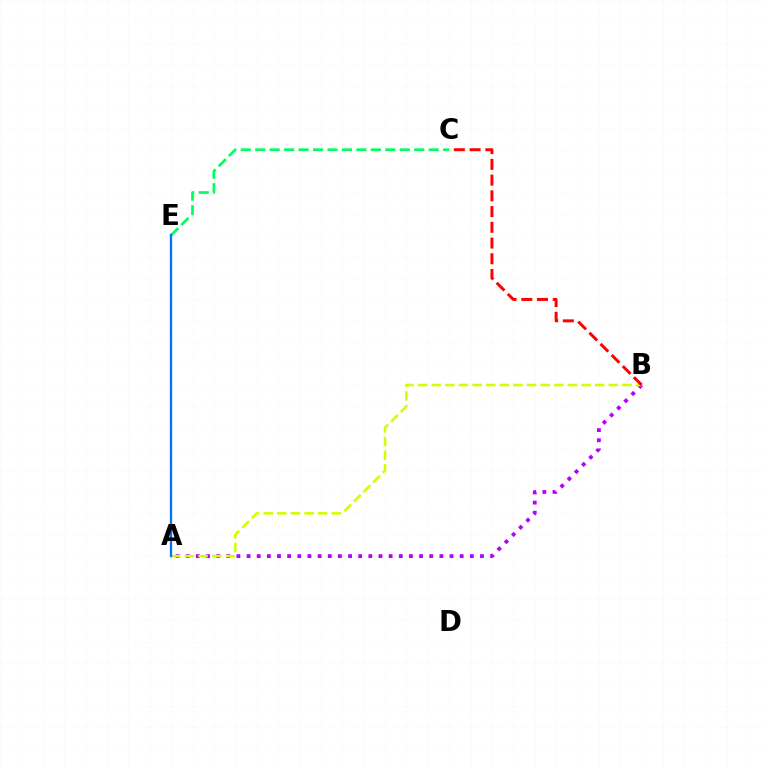{('A', 'B'): [{'color': '#b900ff', 'line_style': 'dotted', 'thickness': 2.76}, {'color': '#d1ff00', 'line_style': 'dashed', 'thickness': 1.85}], ('B', 'C'): [{'color': '#ff0000', 'line_style': 'dashed', 'thickness': 2.14}], ('C', 'E'): [{'color': '#00ff5c', 'line_style': 'dashed', 'thickness': 1.96}], ('A', 'E'): [{'color': '#0074ff', 'line_style': 'solid', 'thickness': 1.69}]}